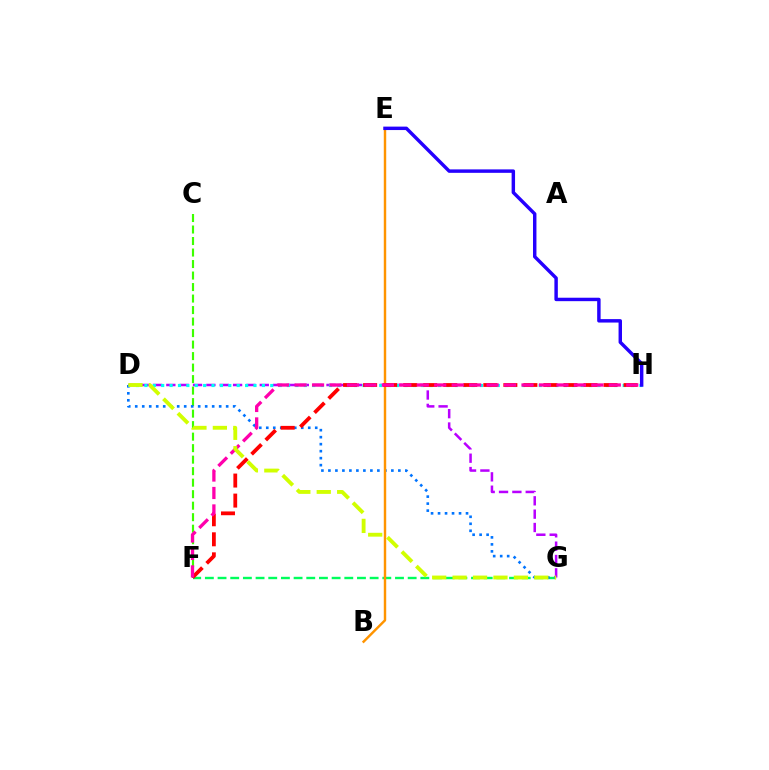{('F', 'G'): [{'color': '#00ff5c', 'line_style': 'dashed', 'thickness': 1.72}], ('C', 'F'): [{'color': '#3dff00', 'line_style': 'dashed', 'thickness': 1.56}], ('D', 'G'): [{'color': '#0074ff', 'line_style': 'dotted', 'thickness': 1.9}, {'color': '#b900ff', 'line_style': 'dashed', 'thickness': 1.81}, {'color': '#d1ff00', 'line_style': 'dashed', 'thickness': 2.77}], ('D', 'H'): [{'color': '#00fff6', 'line_style': 'dotted', 'thickness': 2.28}], ('B', 'E'): [{'color': '#ff9400', 'line_style': 'solid', 'thickness': 1.75}], ('F', 'H'): [{'color': '#ff0000', 'line_style': 'dashed', 'thickness': 2.72}, {'color': '#ff00ac', 'line_style': 'dashed', 'thickness': 2.37}], ('E', 'H'): [{'color': '#2500ff', 'line_style': 'solid', 'thickness': 2.48}]}